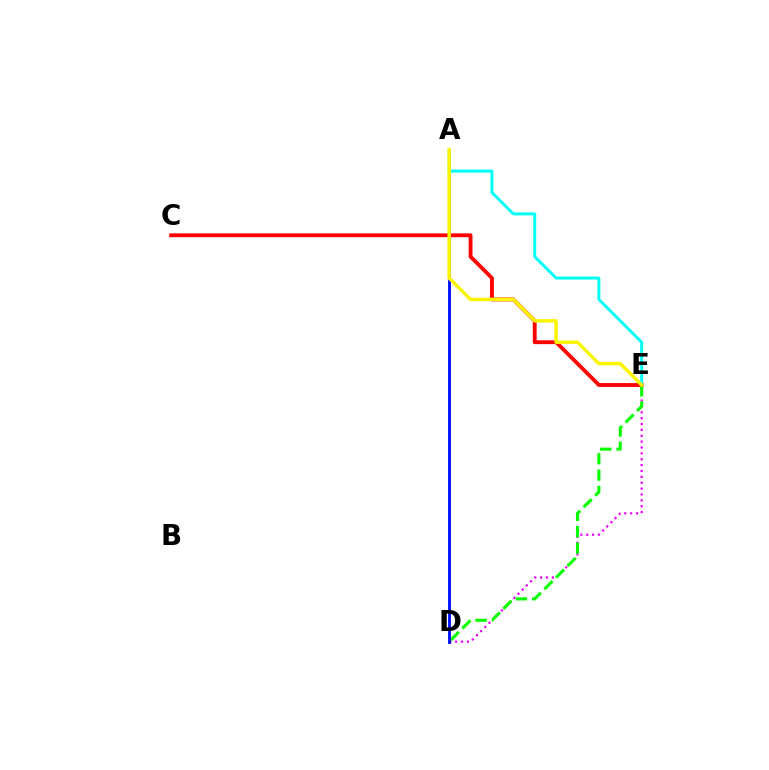{('D', 'E'): [{'color': '#ee00ff', 'line_style': 'dotted', 'thickness': 1.6}, {'color': '#08ff00', 'line_style': 'dashed', 'thickness': 2.22}], ('C', 'E'): [{'color': '#ff0000', 'line_style': 'solid', 'thickness': 2.76}], ('A', 'D'): [{'color': '#0010ff', 'line_style': 'solid', 'thickness': 2.07}], ('A', 'E'): [{'color': '#00fff6', 'line_style': 'solid', 'thickness': 2.13}, {'color': '#fcf500', 'line_style': 'solid', 'thickness': 2.51}]}